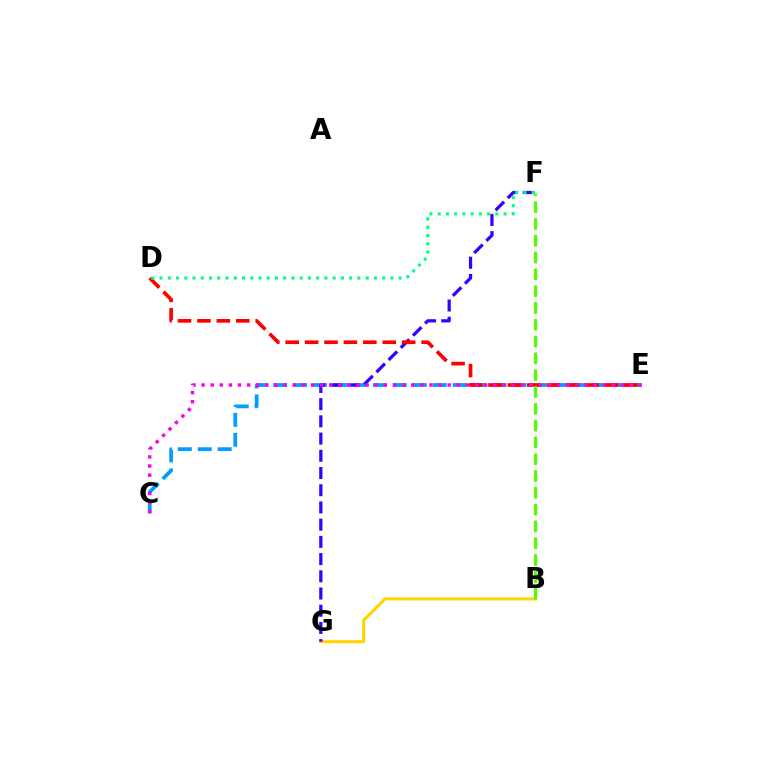{('C', 'E'): [{'color': '#009eff', 'line_style': 'dashed', 'thickness': 2.71}, {'color': '#ff00ed', 'line_style': 'dotted', 'thickness': 2.48}], ('B', 'G'): [{'color': '#ffd500', 'line_style': 'solid', 'thickness': 2.21}], ('F', 'G'): [{'color': '#3700ff', 'line_style': 'dashed', 'thickness': 2.34}], ('D', 'E'): [{'color': '#ff0000', 'line_style': 'dashed', 'thickness': 2.64}], ('B', 'F'): [{'color': '#4fff00', 'line_style': 'dashed', 'thickness': 2.28}], ('D', 'F'): [{'color': '#00ff86', 'line_style': 'dotted', 'thickness': 2.24}]}